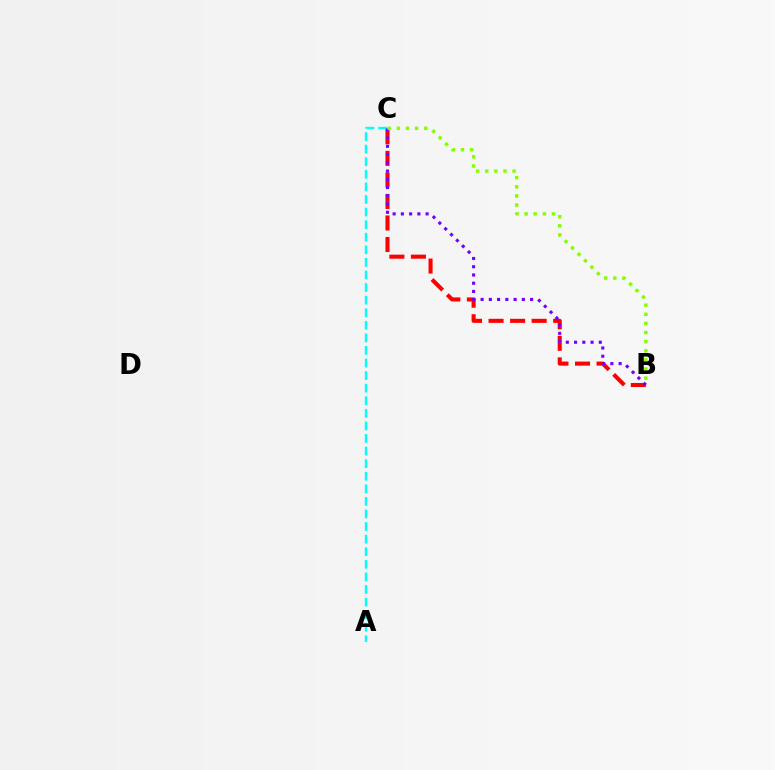{('A', 'C'): [{'color': '#00fff6', 'line_style': 'dashed', 'thickness': 1.71}], ('B', 'C'): [{'color': '#ff0000', 'line_style': 'dashed', 'thickness': 2.93}, {'color': '#7200ff', 'line_style': 'dotted', 'thickness': 2.24}, {'color': '#84ff00', 'line_style': 'dotted', 'thickness': 2.48}]}